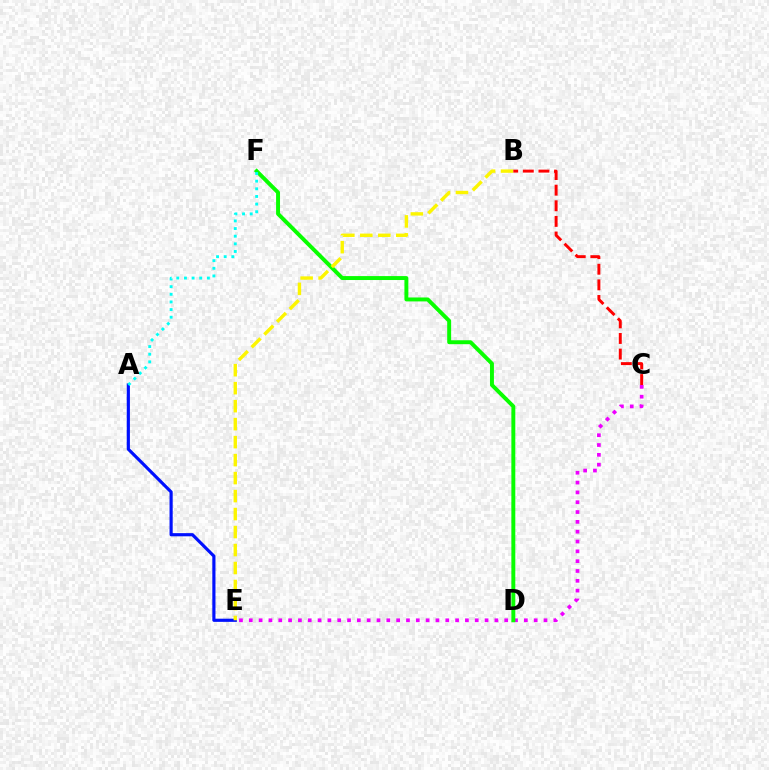{('C', 'E'): [{'color': '#ee00ff', 'line_style': 'dotted', 'thickness': 2.67}], ('A', 'E'): [{'color': '#0010ff', 'line_style': 'solid', 'thickness': 2.28}], ('D', 'F'): [{'color': '#08ff00', 'line_style': 'solid', 'thickness': 2.84}], ('A', 'F'): [{'color': '#00fff6', 'line_style': 'dotted', 'thickness': 2.08}], ('B', 'E'): [{'color': '#fcf500', 'line_style': 'dashed', 'thickness': 2.44}], ('B', 'C'): [{'color': '#ff0000', 'line_style': 'dashed', 'thickness': 2.12}]}